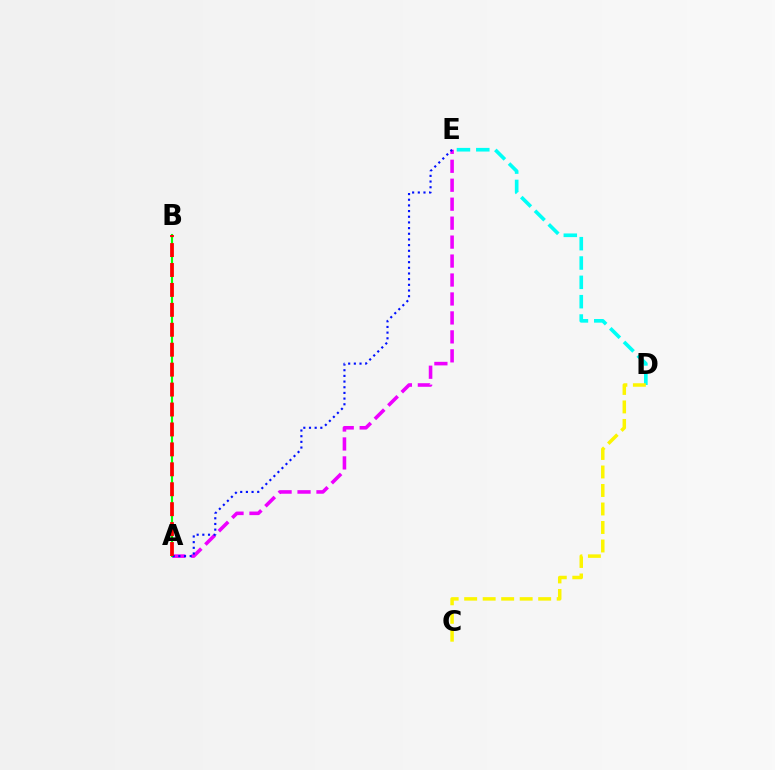{('D', 'E'): [{'color': '#00fff6', 'line_style': 'dashed', 'thickness': 2.63}], ('A', 'E'): [{'color': '#ee00ff', 'line_style': 'dashed', 'thickness': 2.58}, {'color': '#0010ff', 'line_style': 'dotted', 'thickness': 1.54}], ('A', 'B'): [{'color': '#08ff00', 'line_style': 'solid', 'thickness': 1.52}, {'color': '#ff0000', 'line_style': 'dashed', 'thickness': 2.71}], ('C', 'D'): [{'color': '#fcf500', 'line_style': 'dashed', 'thickness': 2.51}]}